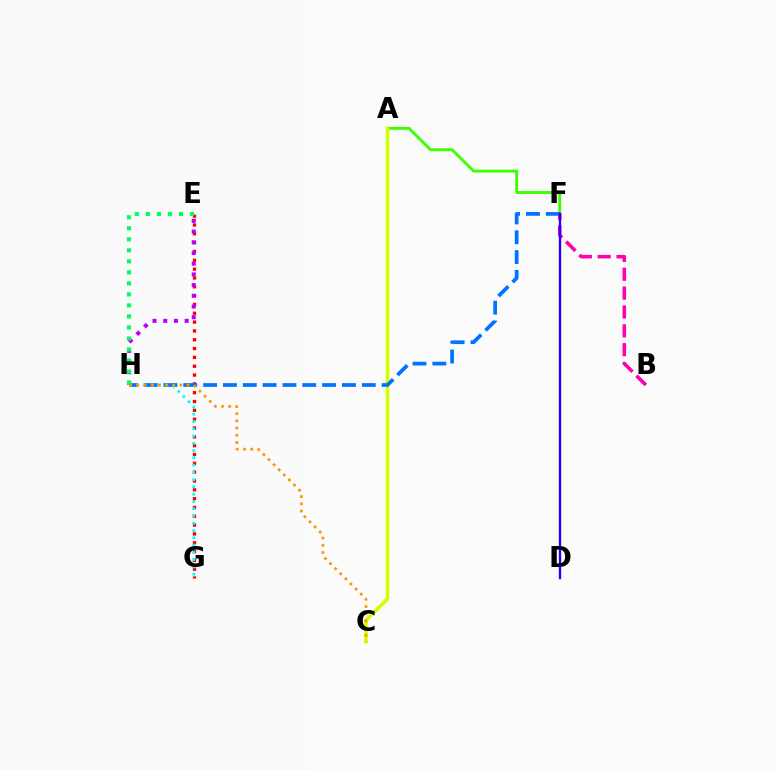{('A', 'F'): [{'color': '#3dff00', 'line_style': 'solid', 'thickness': 2.09}], ('A', 'C'): [{'color': '#d1ff00', 'line_style': 'solid', 'thickness': 2.6}], ('E', 'G'): [{'color': '#ff0000', 'line_style': 'dotted', 'thickness': 2.4}], ('F', 'H'): [{'color': '#0074ff', 'line_style': 'dashed', 'thickness': 2.69}], ('E', 'H'): [{'color': '#b900ff', 'line_style': 'dotted', 'thickness': 2.91}, {'color': '#00ff5c', 'line_style': 'dotted', 'thickness': 3.0}], ('G', 'H'): [{'color': '#00fff6', 'line_style': 'dotted', 'thickness': 1.97}], ('C', 'H'): [{'color': '#ff9400', 'line_style': 'dotted', 'thickness': 1.96}], ('B', 'F'): [{'color': '#ff00ac', 'line_style': 'dashed', 'thickness': 2.56}], ('D', 'F'): [{'color': '#2500ff', 'line_style': 'solid', 'thickness': 1.69}]}